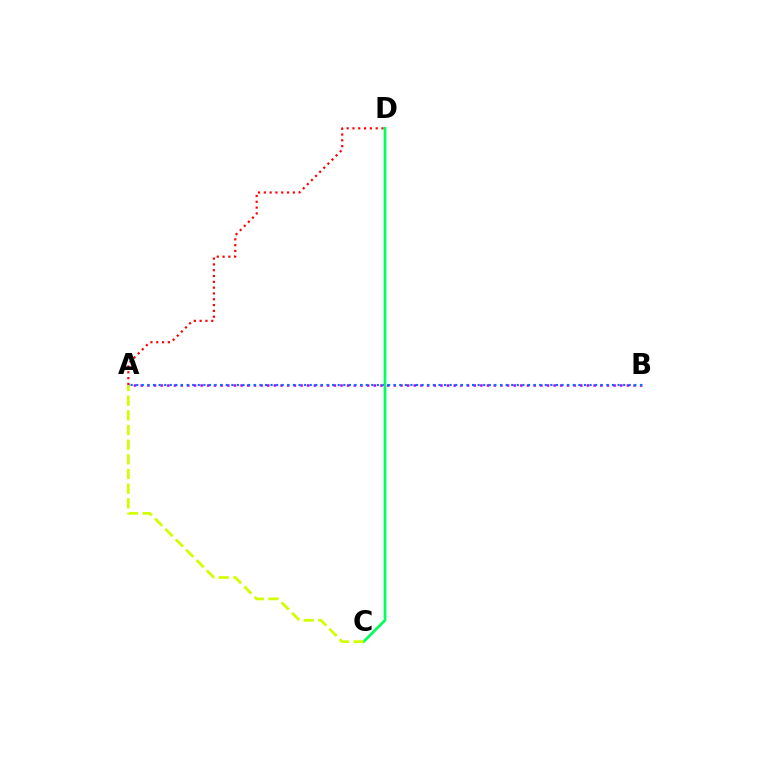{('A', 'D'): [{'color': '#ff0000', 'line_style': 'dotted', 'thickness': 1.58}], ('A', 'B'): [{'color': '#b900ff', 'line_style': 'dotted', 'thickness': 1.81}, {'color': '#0074ff', 'line_style': 'dotted', 'thickness': 1.52}], ('C', 'D'): [{'color': '#00ff5c', 'line_style': 'solid', 'thickness': 1.94}], ('A', 'C'): [{'color': '#d1ff00', 'line_style': 'dashed', 'thickness': 1.99}]}